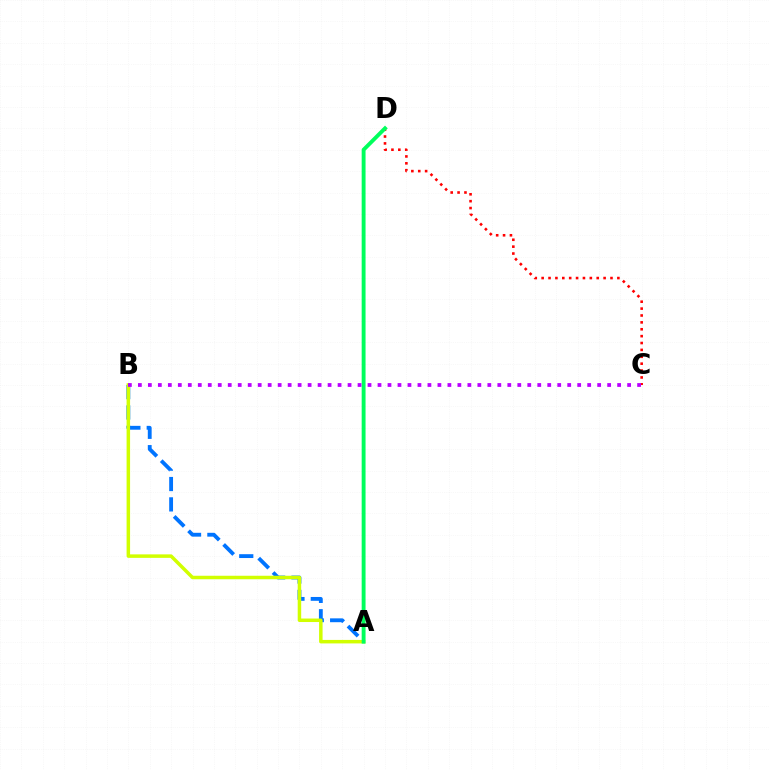{('C', 'D'): [{'color': '#ff0000', 'line_style': 'dotted', 'thickness': 1.87}], ('A', 'B'): [{'color': '#0074ff', 'line_style': 'dashed', 'thickness': 2.77}, {'color': '#d1ff00', 'line_style': 'solid', 'thickness': 2.51}], ('A', 'D'): [{'color': '#00ff5c', 'line_style': 'solid', 'thickness': 2.8}], ('B', 'C'): [{'color': '#b900ff', 'line_style': 'dotted', 'thickness': 2.71}]}